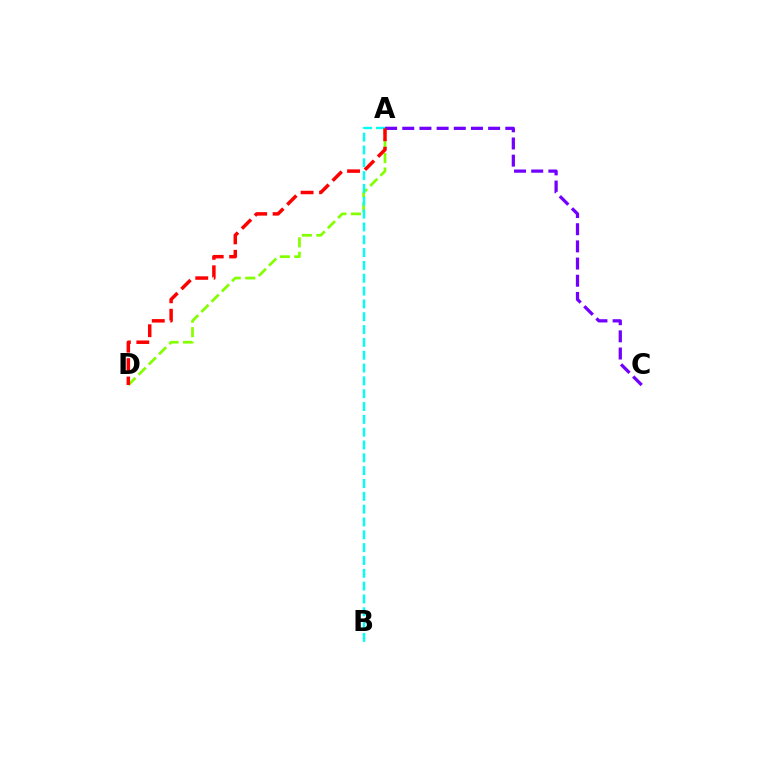{('A', 'D'): [{'color': '#84ff00', 'line_style': 'dashed', 'thickness': 1.97}, {'color': '#ff0000', 'line_style': 'dashed', 'thickness': 2.5}], ('A', 'B'): [{'color': '#00fff6', 'line_style': 'dashed', 'thickness': 1.74}], ('A', 'C'): [{'color': '#7200ff', 'line_style': 'dashed', 'thickness': 2.33}]}